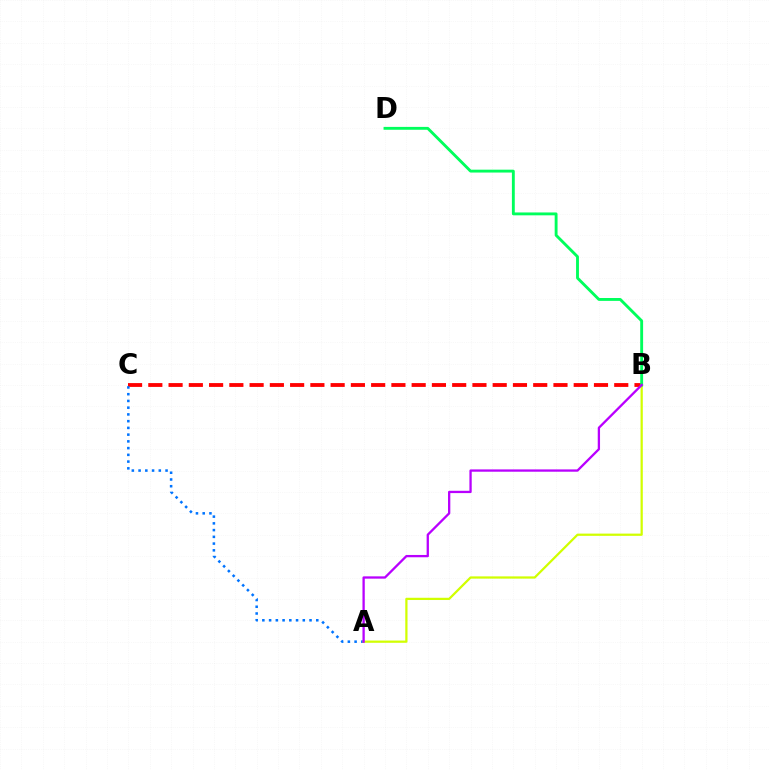{('B', 'C'): [{'color': '#ff0000', 'line_style': 'dashed', 'thickness': 2.75}], ('A', 'C'): [{'color': '#0074ff', 'line_style': 'dotted', 'thickness': 1.83}], ('A', 'B'): [{'color': '#d1ff00', 'line_style': 'solid', 'thickness': 1.61}, {'color': '#b900ff', 'line_style': 'solid', 'thickness': 1.66}], ('B', 'D'): [{'color': '#00ff5c', 'line_style': 'solid', 'thickness': 2.07}]}